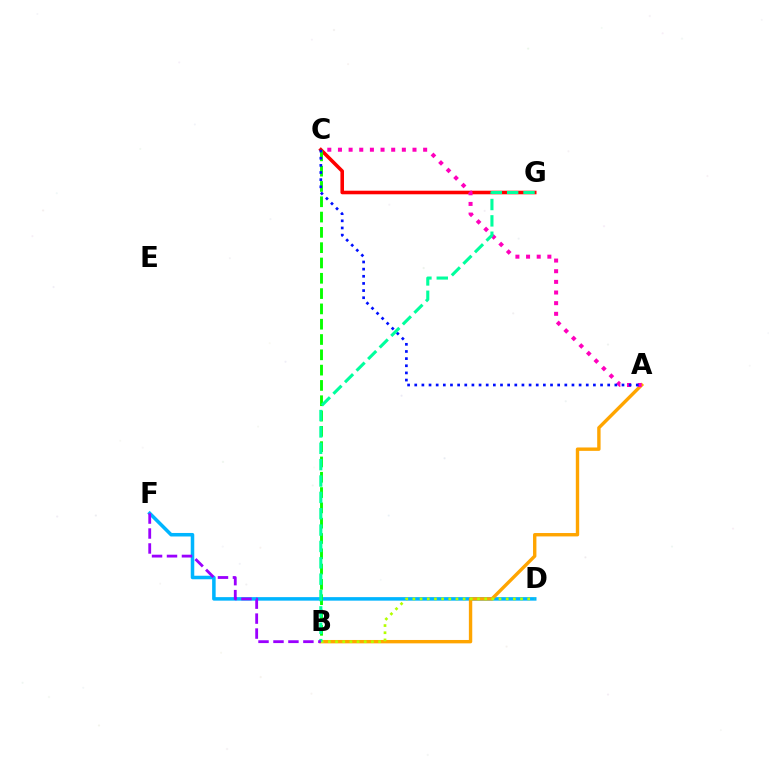{('D', 'F'): [{'color': '#00b5ff', 'line_style': 'solid', 'thickness': 2.54}], ('C', 'G'): [{'color': '#ff0000', 'line_style': 'solid', 'thickness': 2.57}], ('A', 'B'): [{'color': '#ffa500', 'line_style': 'solid', 'thickness': 2.44}], ('B', 'C'): [{'color': '#08ff00', 'line_style': 'dashed', 'thickness': 2.08}], ('A', 'C'): [{'color': '#ff00bd', 'line_style': 'dotted', 'thickness': 2.89}, {'color': '#0010ff', 'line_style': 'dotted', 'thickness': 1.94}], ('B', 'D'): [{'color': '#b3ff00', 'line_style': 'dotted', 'thickness': 1.95}], ('B', 'G'): [{'color': '#00ff9d', 'line_style': 'dashed', 'thickness': 2.22}], ('B', 'F'): [{'color': '#9b00ff', 'line_style': 'dashed', 'thickness': 2.03}]}